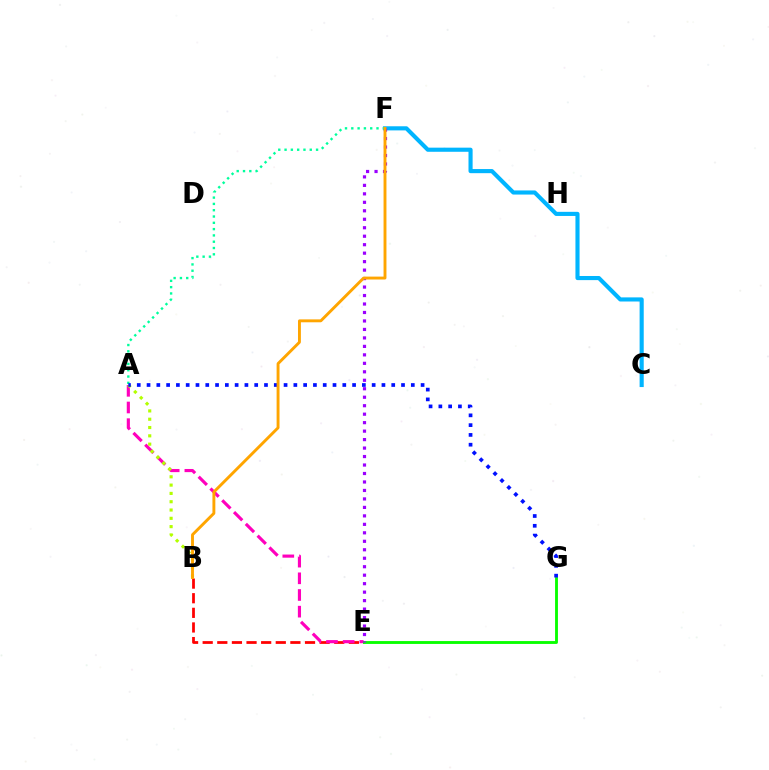{('C', 'F'): [{'color': '#00b5ff', 'line_style': 'solid', 'thickness': 2.97}], ('B', 'E'): [{'color': '#ff0000', 'line_style': 'dashed', 'thickness': 1.99}], ('A', 'E'): [{'color': '#ff00bd', 'line_style': 'dashed', 'thickness': 2.26}], ('A', 'B'): [{'color': '#b3ff00', 'line_style': 'dotted', 'thickness': 2.26}], ('E', 'G'): [{'color': '#08ff00', 'line_style': 'solid', 'thickness': 2.06}], ('A', 'F'): [{'color': '#00ff9d', 'line_style': 'dotted', 'thickness': 1.71}], ('A', 'G'): [{'color': '#0010ff', 'line_style': 'dotted', 'thickness': 2.66}], ('E', 'F'): [{'color': '#9b00ff', 'line_style': 'dotted', 'thickness': 2.3}], ('B', 'F'): [{'color': '#ffa500', 'line_style': 'solid', 'thickness': 2.09}]}